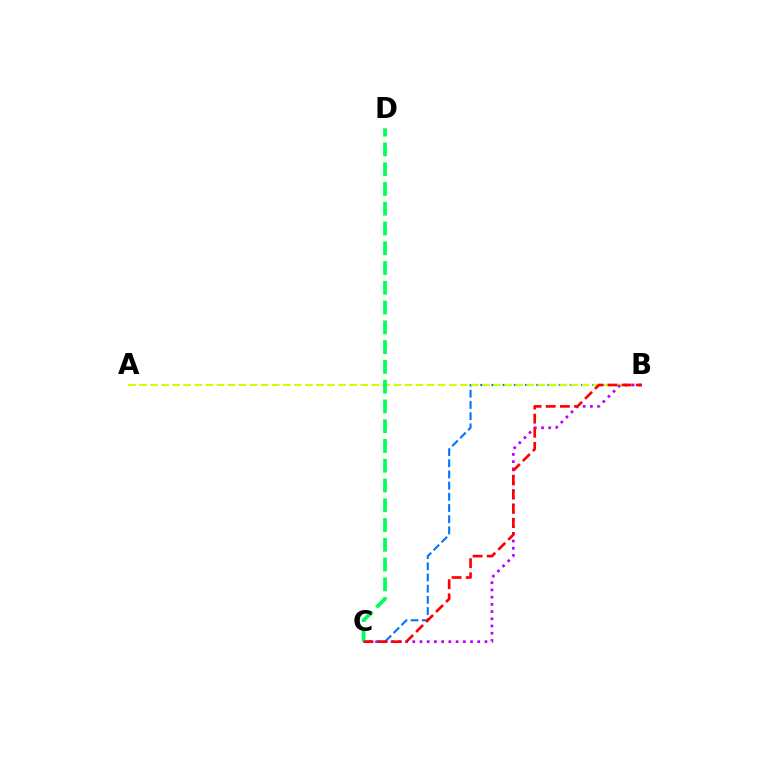{('B', 'C'): [{'color': '#0074ff', 'line_style': 'dashed', 'thickness': 1.52}, {'color': '#b900ff', 'line_style': 'dotted', 'thickness': 1.96}, {'color': '#ff0000', 'line_style': 'dashed', 'thickness': 1.92}], ('A', 'B'): [{'color': '#d1ff00', 'line_style': 'dashed', 'thickness': 1.5}], ('C', 'D'): [{'color': '#00ff5c', 'line_style': 'dashed', 'thickness': 2.69}]}